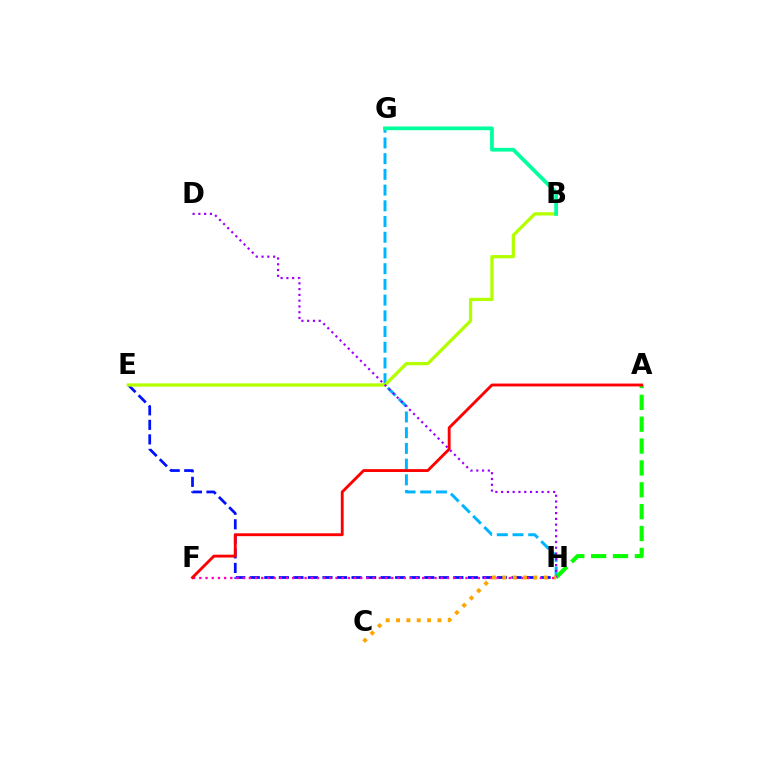{('G', 'H'): [{'color': '#00b5ff', 'line_style': 'dashed', 'thickness': 2.13}], ('E', 'H'): [{'color': '#0010ff', 'line_style': 'dashed', 'thickness': 1.98}], ('F', 'H'): [{'color': '#ff00bd', 'line_style': 'dotted', 'thickness': 1.68}], ('A', 'H'): [{'color': '#08ff00', 'line_style': 'dashed', 'thickness': 2.97}], ('B', 'E'): [{'color': '#b3ff00', 'line_style': 'solid', 'thickness': 2.35}], ('A', 'F'): [{'color': '#ff0000', 'line_style': 'solid', 'thickness': 2.06}], ('D', 'H'): [{'color': '#9b00ff', 'line_style': 'dotted', 'thickness': 1.57}], ('C', 'H'): [{'color': '#ffa500', 'line_style': 'dotted', 'thickness': 2.81}], ('B', 'G'): [{'color': '#00ff9d', 'line_style': 'solid', 'thickness': 2.69}]}